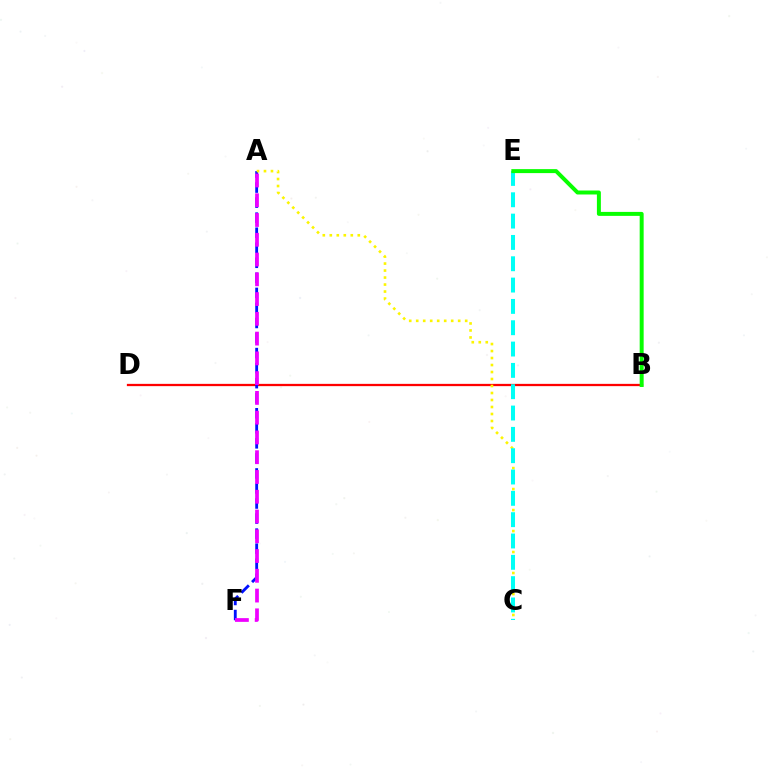{('B', 'D'): [{'color': '#ff0000', 'line_style': 'solid', 'thickness': 1.64}], ('A', 'F'): [{'color': '#0010ff', 'line_style': 'dashed', 'thickness': 2.04}, {'color': '#ee00ff', 'line_style': 'dashed', 'thickness': 2.69}], ('A', 'C'): [{'color': '#fcf500', 'line_style': 'dotted', 'thickness': 1.9}], ('C', 'E'): [{'color': '#00fff6', 'line_style': 'dashed', 'thickness': 2.9}], ('B', 'E'): [{'color': '#08ff00', 'line_style': 'solid', 'thickness': 2.86}]}